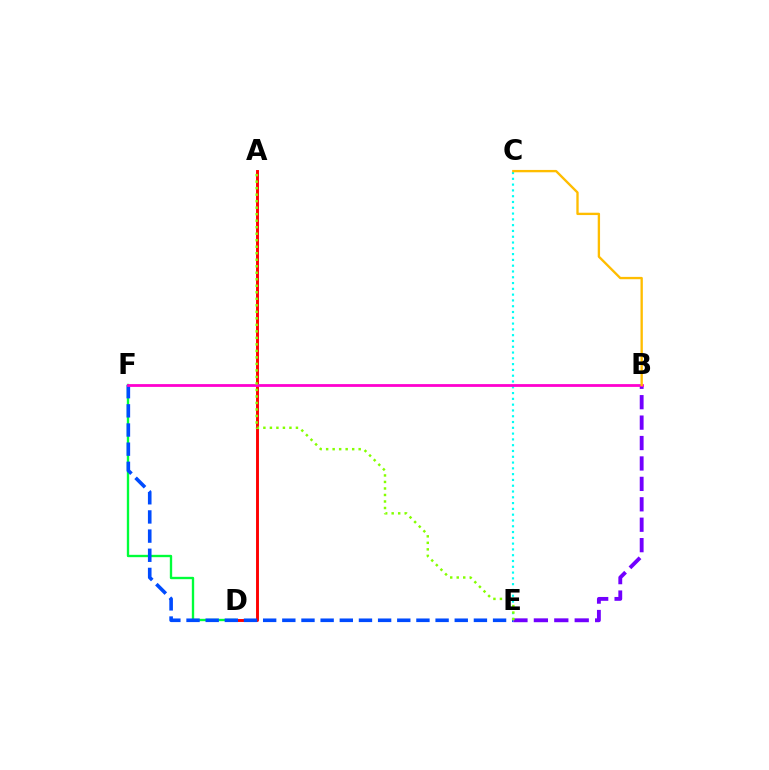{('B', 'E'): [{'color': '#7200ff', 'line_style': 'dashed', 'thickness': 2.77}], ('A', 'D'): [{'color': '#ff0000', 'line_style': 'solid', 'thickness': 2.1}], ('D', 'F'): [{'color': '#00ff39', 'line_style': 'solid', 'thickness': 1.69}], ('E', 'F'): [{'color': '#004bff', 'line_style': 'dashed', 'thickness': 2.6}], ('C', 'E'): [{'color': '#00fff6', 'line_style': 'dotted', 'thickness': 1.57}], ('B', 'F'): [{'color': '#ff00cf', 'line_style': 'solid', 'thickness': 2.01}], ('B', 'C'): [{'color': '#ffbd00', 'line_style': 'solid', 'thickness': 1.69}], ('A', 'E'): [{'color': '#84ff00', 'line_style': 'dotted', 'thickness': 1.77}]}